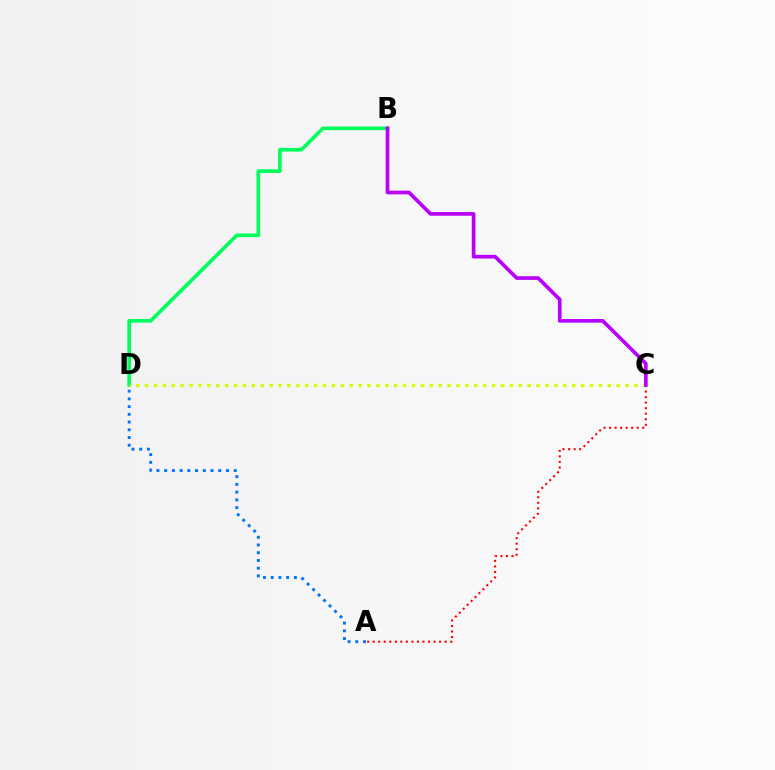{('B', 'D'): [{'color': '#00ff5c', 'line_style': 'solid', 'thickness': 2.63}], ('A', 'C'): [{'color': '#ff0000', 'line_style': 'dotted', 'thickness': 1.5}], ('C', 'D'): [{'color': '#d1ff00', 'line_style': 'dotted', 'thickness': 2.42}], ('B', 'C'): [{'color': '#b900ff', 'line_style': 'solid', 'thickness': 2.64}], ('A', 'D'): [{'color': '#0074ff', 'line_style': 'dotted', 'thickness': 2.1}]}